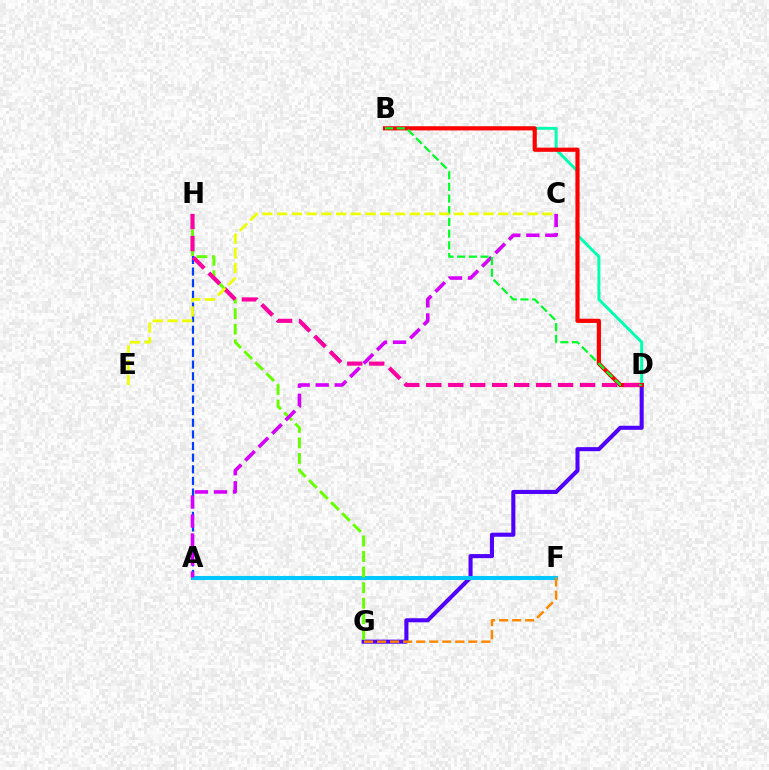{('D', 'G'): [{'color': '#4f00ff', 'line_style': 'solid', 'thickness': 2.93}], ('A', 'H'): [{'color': '#003fff', 'line_style': 'dashed', 'thickness': 1.58}], ('A', 'F'): [{'color': '#00c7ff', 'line_style': 'solid', 'thickness': 2.92}], ('G', 'H'): [{'color': '#66ff00', 'line_style': 'dashed', 'thickness': 2.12}], ('F', 'G'): [{'color': '#ff8800', 'line_style': 'dashed', 'thickness': 1.77}], ('B', 'D'): [{'color': '#00ffaf', 'line_style': 'solid', 'thickness': 2.1}, {'color': '#ff0000', 'line_style': 'solid', 'thickness': 3.0}, {'color': '#00ff27', 'line_style': 'dashed', 'thickness': 1.59}], ('A', 'C'): [{'color': '#d600ff', 'line_style': 'dashed', 'thickness': 2.58}], ('D', 'H'): [{'color': '#ff00a0', 'line_style': 'dashed', 'thickness': 2.98}], ('C', 'E'): [{'color': '#eeff00', 'line_style': 'dashed', 'thickness': 2.0}]}